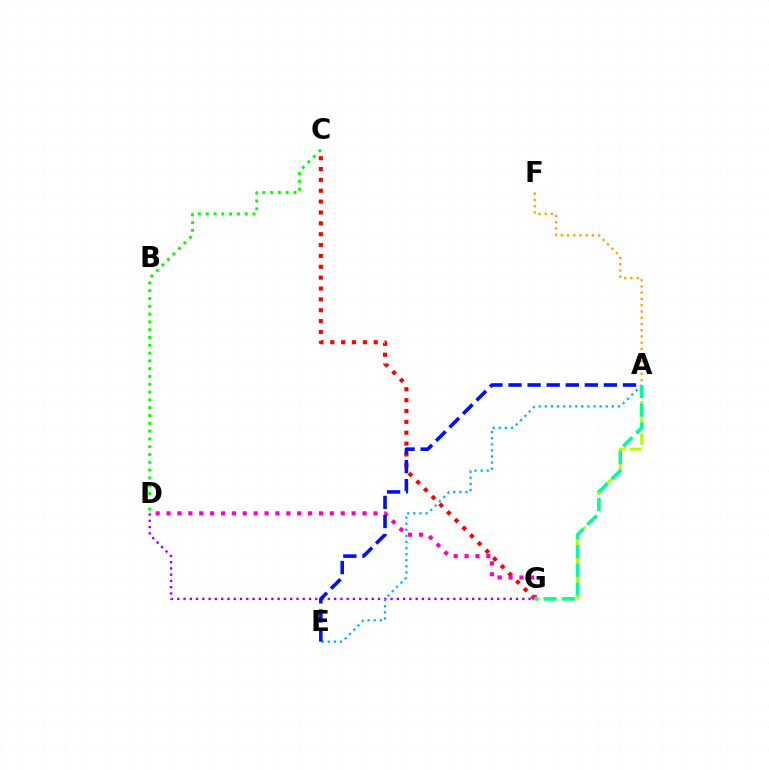{('C', 'D'): [{'color': '#08ff00', 'line_style': 'dotted', 'thickness': 2.12}], ('C', 'G'): [{'color': '#ff0000', 'line_style': 'dotted', 'thickness': 2.95}], ('D', 'G'): [{'color': '#ff00bd', 'line_style': 'dotted', 'thickness': 2.96}, {'color': '#9b00ff', 'line_style': 'dotted', 'thickness': 1.7}], ('A', 'F'): [{'color': '#ffa500', 'line_style': 'dotted', 'thickness': 1.7}], ('A', 'G'): [{'color': '#b3ff00', 'line_style': 'dashed', 'thickness': 2.19}, {'color': '#00ff9d', 'line_style': 'dashed', 'thickness': 2.54}], ('A', 'E'): [{'color': '#00b5ff', 'line_style': 'dotted', 'thickness': 1.66}, {'color': '#0010ff', 'line_style': 'dashed', 'thickness': 2.59}]}